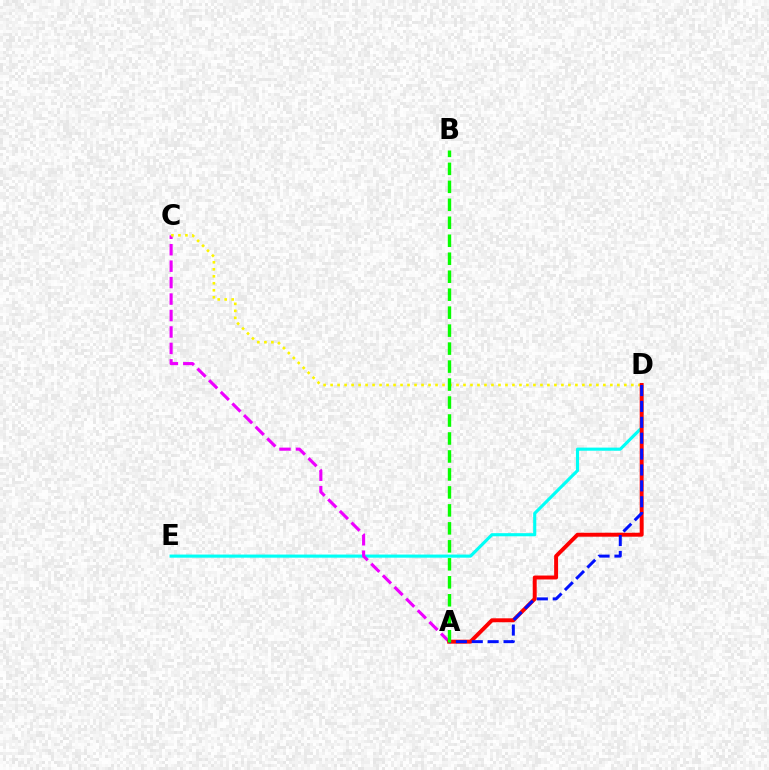{('D', 'E'): [{'color': '#00fff6', 'line_style': 'solid', 'thickness': 2.24}], ('A', 'C'): [{'color': '#ee00ff', 'line_style': 'dashed', 'thickness': 2.23}], ('C', 'D'): [{'color': '#fcf500', 'line_style': 'dotted', 'thickness': 1.9}], ('A', 'D'): [{'color': '#ff0000', 'line_style': 'solid', 'thickness': 2.84}, {'color': '#0010ff', 'line_style': 'dashed', 'thickness': 2.16}], ('A', 'B'): [{'color': '#08ff00', 'line_style': 'dashed', 'thickness': 2.44}]}